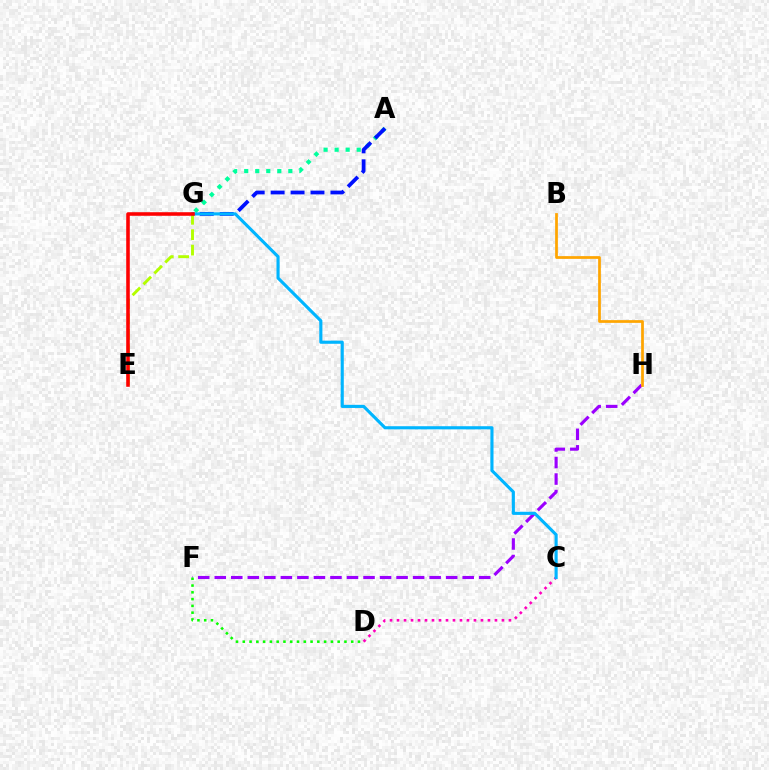{('A', 'G'): [{'color': '#00ff9d', 'line_style': 'dotted', 'thickness': 3.0}, {'color': '#0010ff', 'line_style': 'dashed', 'thickness': 2.71}], ('C', 'D'): [{'color': '#ff00bd', 'line_style': 'dotted', 'thickness': 1.9}], ('F', 'H'): [{'color': '#9b00ff', 'line_style': 'dashed', 'thickness': 2.25}], ('E', 'G'): [{'color': '#b3ff00', 'line_style': 'dashed', 'thickness': 2.09}, {'color': '#ff0000', 'line_style': 'solid', 'thickness': 2.57}], ('C', 'G'): [{'color': '#00b5ff', 'line_style': 'solid', 'thickness': 2.25}], ('B', 'H'): [{'color': '#ffa500', 'line_style': 'solid', 'thickness': 1.96}], ('D', 'F'): [{'color': '#08ff00', 'line_style': 'dotted', 'thickness': 1.84}]}